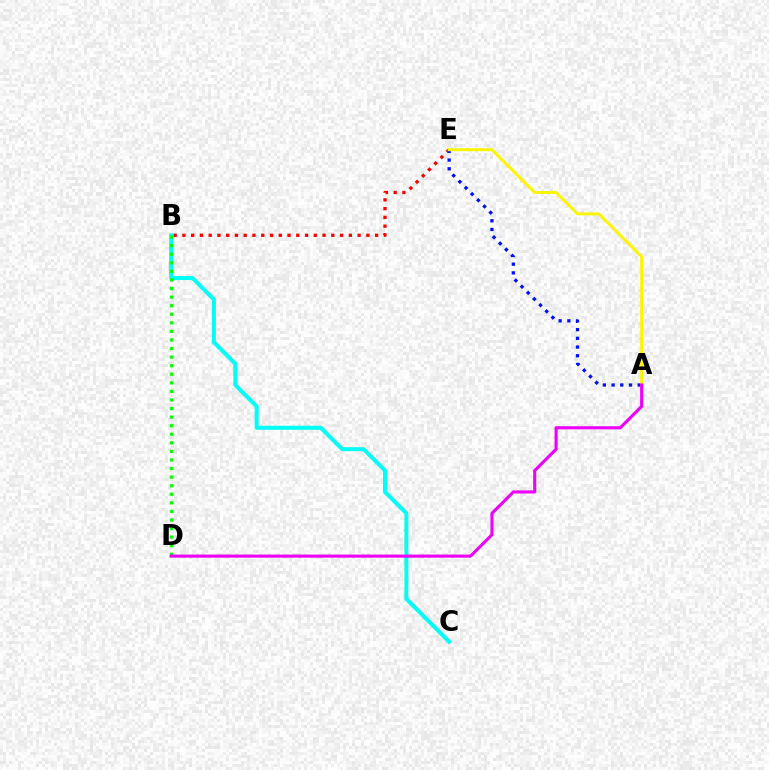{('B', 'C'): [{'color': '#00fff6', 'line_style': 'solid', 'thickness': 2.86}], ('B', 'E'): [{'color': '#ff0000', 'line_style': 'dotted', 'thickness': 2.38}], ('B', 'D'): [{'color': '#08ff00', 'line_style': 'dotted', 'thickness': 2.33}], ('A', 'E'): [{'color': '#0010ff', 'line_style': 'dotted', 'thickness': 2.37}, {'color': '#fcf500', 'line_style': 'solid', 'thickness': 2.12}], ('A', 'D'): [{'color': '#ee00ff', 'line_style': 'solid', 'thickness': 2.23}]}